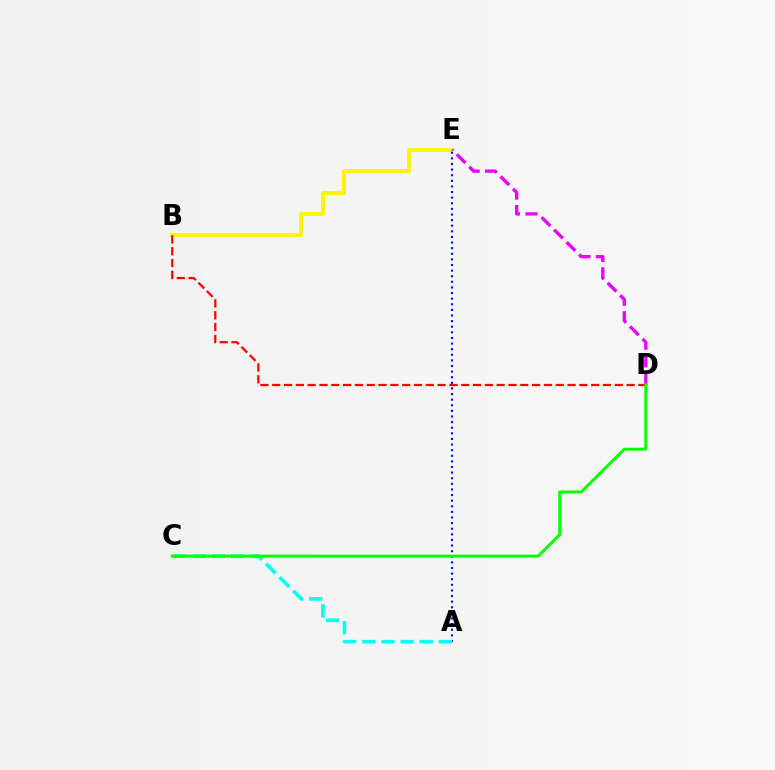{('A', 'E'): [{'color': '#0010ff', 'line_style': 'dotted', 'thickness': 1.52}], ('B', 'E'): [{'color': '#fcf500', 'line_style': 'solid', 'thickness': 2.79}], ('D', 'E'): [{'color': '#ee00ff', 'line_style': 'dashed', 'thickness': 2.39}], ('A', 'C'): [{'color': '#00fff6', 'line_style': 'dashed', 'thickness': 2.6}], ('B', 'D'): [{'color': '#ff0000', 'line_style': 'dashed', 'thickness': 1.6}], ('C', 'D'): [{'color': '#08ff00', 'line_style': 'solid', 'thickness': 2.14}]}